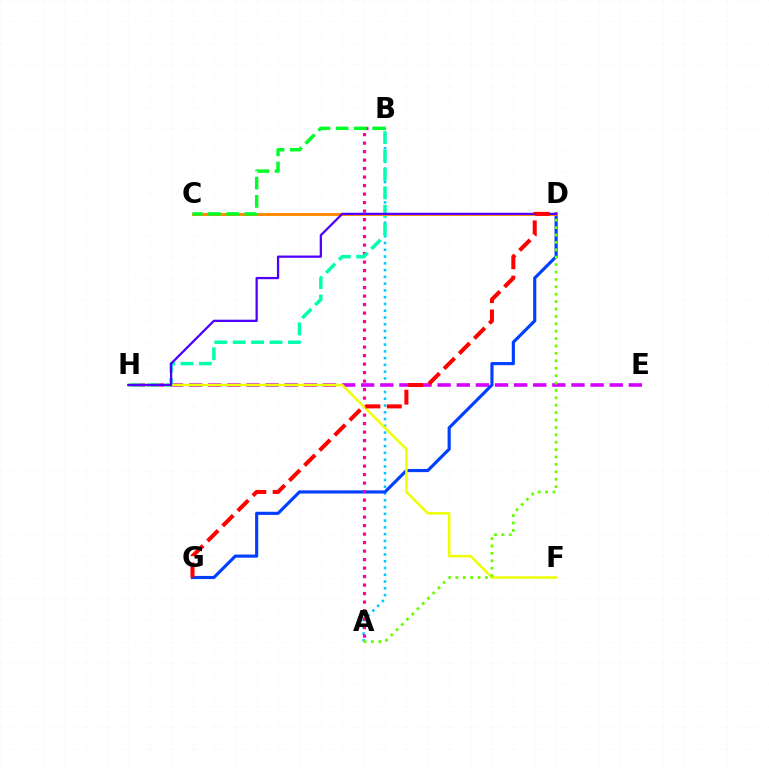{('A', 'B'): [{'color': '#00c7ff', 'line_style': 'dotted', 'thickness': 1.84}, {'color': '#ff00a0', 'line_style': 'dotted', 'thickness': 2.31}], ('E', 'H'): [{'color': '#d600ff', 'line_style': 'dashed', 'thickness': 2.6}], ('D', 'G'): [{'color': '#003fff', 'line_style': 'solid', 'thickness': 2.26}, {'color': '#ff0000', 'line_style': 'dashed', 'thickness': 2.9}], ('B', 'H'): [{'color': '#00ffaf', 'line_style': 'dashed', 'thickness': 2.5}], ('F', 'H'): [{'color': '#eeff00', 'line_style': 'solid', 'thickness': 1.8}], ('A', 'D'): [{'color': '#66ff00', 'line_style': 'dotted', 'thickness': 2.01}], ('C', 'D'): [{'color': '#ff8800', 'line_style': 'solid', 'thickness': 2.08}], ('D', 'H'): [{'color': '#4f00ff', 'line_style': 'solid', 'thickness': 1.63}], ('B', 'C'): [{'color': '#00ff27', 'line_style': 'dashed', 'thickness': 2.48}]}